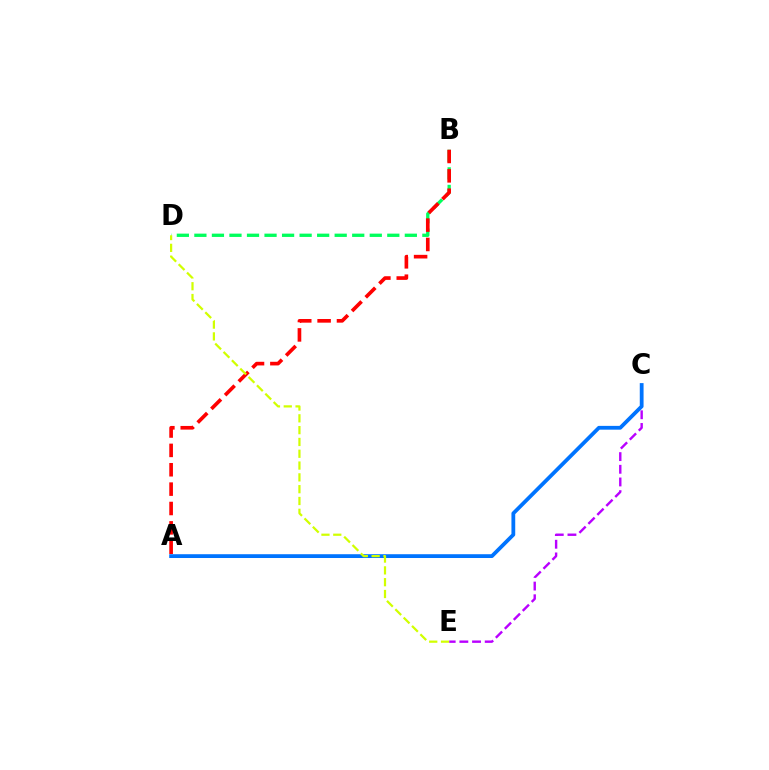{('B', 'D'): [{'color': '#00ff5c', 'line_style': 'dashed', 'thickness': 2.38}], ('C', 'E'): [{'color': '#b900ff', 'line_style': 'dashed', 'thickness': 1.72}], ('A', 'B'): [{'color': '#ff0000', 'line_style': 'dashed', 'thickness': 2.63}], ('A', 'C'): [{'color': '#0074ff', 'line_style': 'solid', 'thickness': 2.73}], ('D', 'E'): [{'color': '#d1ff00', 'line_style': 'dashed', 'thickness': 1.6}]}